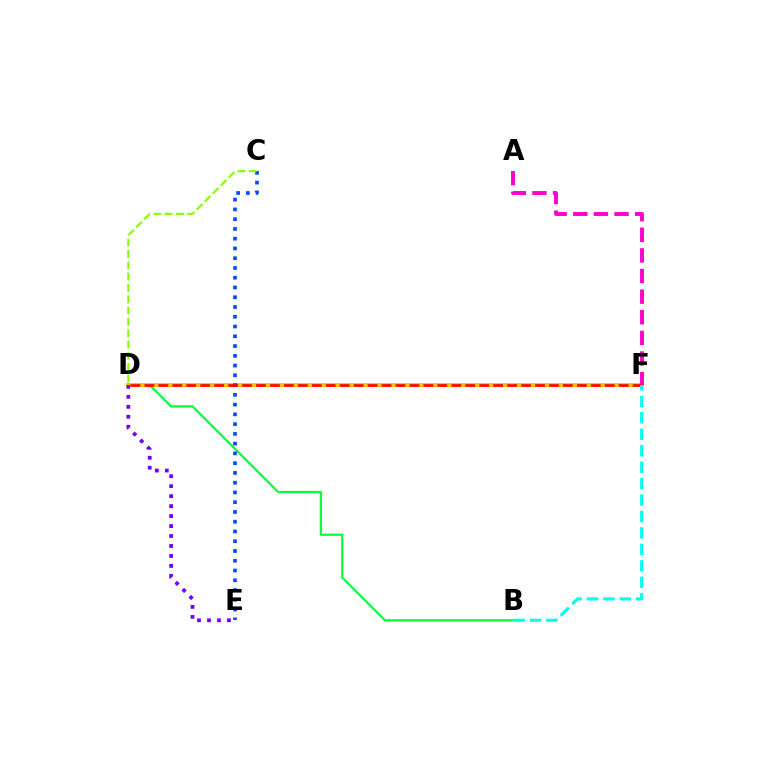{('B', 'D'): [{'color': '#00ff39', 'line_style': 'solid', 'thickness': 1.58}], ('D', 'F'): [{'color': '#ffbd00', 'line_style': 'solid', 'thickness': 2.77}, {'color': '#ff0000', 'line_style': 'dashed', 'thickness': 1.9}], ('C', 'E'): [{'color': '#004bff', 'line_style': 'dotted', 'thickness': 2.65}], ('C', 'D'): [{'color': '#84ff00', 'line_style': 'dashed', 'thickness': 1.54}], ('A', 'F'): [{'color': '#ff00cf', 'line_style': 'dashed', 'thickness': 2.8}], ('D', 'E'): [{'color': '#7200ff', 'line_style': 'dotted', 'thickness': 2.71}], ('B', 'F'): [{'color': '#00fff6', 'line_style': 'dashed', 'thickness': 2.23}]}